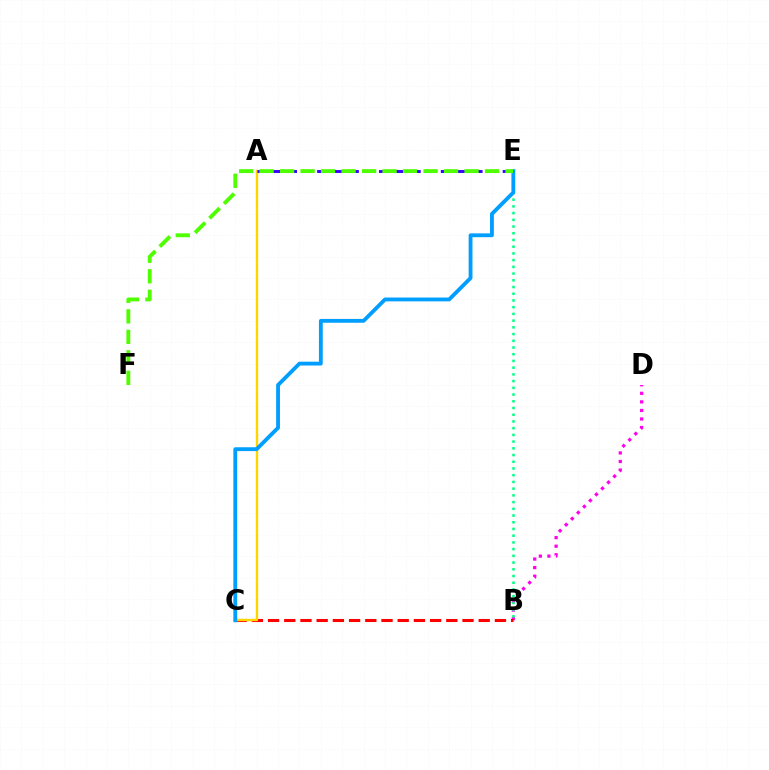{('B', 'D'): [{'color': '#ff00ed', 'line_style': 'dotted', 'thickness': 2.33}], ('B', 'C'): [{'color': '#ff0000', 'line_style': 'dashed', 'thickness': 2.2}], ('A', 'C'): [{'color': '#ffd500', 'line_style': 'solid', 'thickness': 1.73}], ('B', 'E'): [{'color': '#00ff86', 'line_style': 'dotted', 'thickness': 1.83}], ('C', 'E'): [{'color': '#009eff', 'line_style': 'solid', 'thickness': 2.75}], ('A', 'E'): [{'color': '#3700ff', 'line_style': 'dashed', 'thickness': 2.1}], ('E', 'F'): [{'color': '#4fff00', 'line_style': 'dashed', 'thickness': 2.78}]}